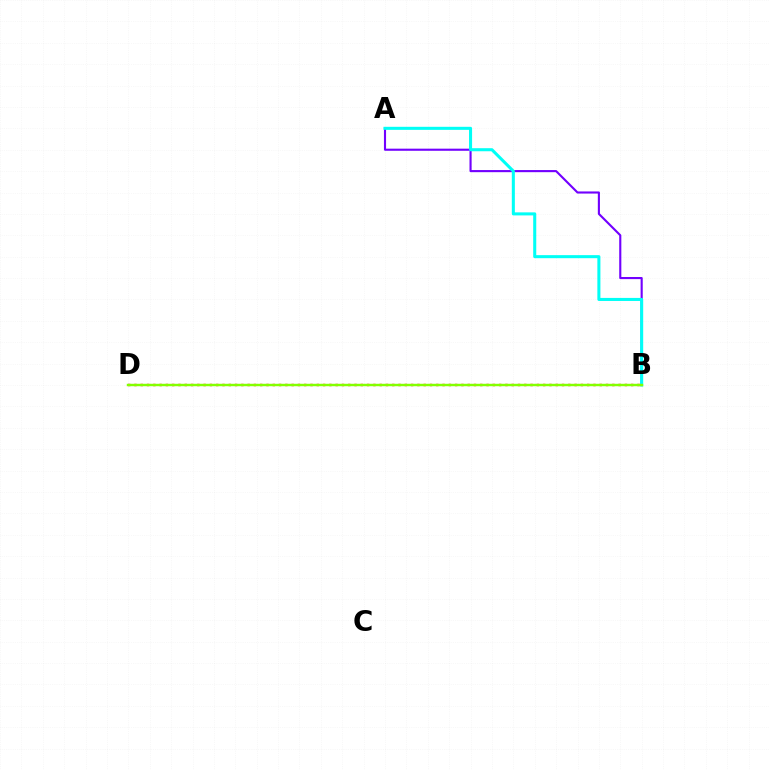{('A', 'B'): [{'color': '#7200ff', 'line_style': 'solid', 'thickness': 1.52}, {'color': '#00fff6', 'line_style': 'solid', 'thickness': 2.2}], ('B', 'D'): [{'color': '#ff0000', 'line_style': 'dotted', 'thickness': 1.71}, {'color': '#84ff00', 'line_style': 'solid', 'thickness': 1.75}]}